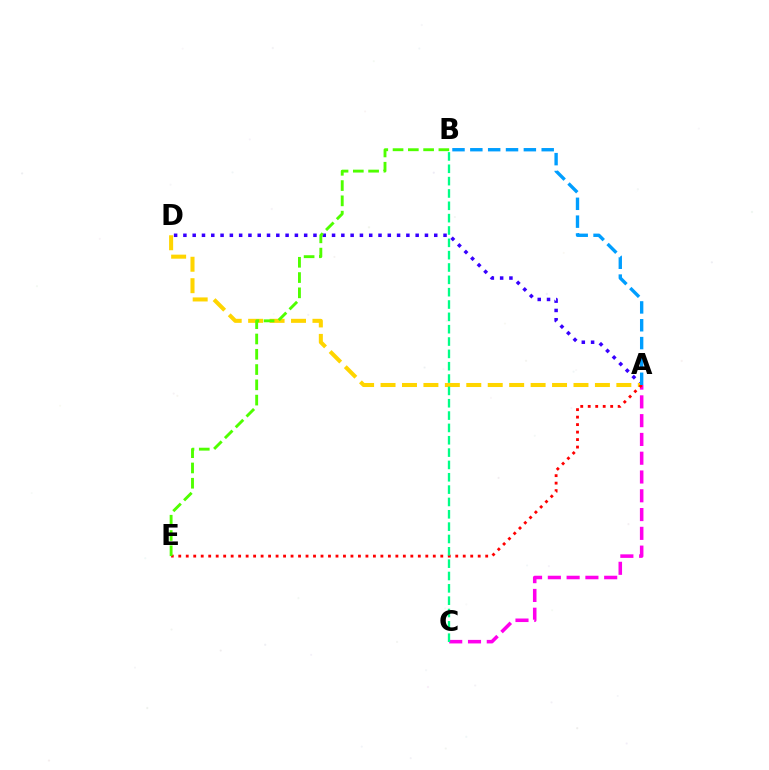{('A', 'D'): [{'color': '#3700ff', 'line_style': 'dotted', 'thickness': 2.52}, {'color': '#ffd500', 'line_style': 'dashed', 'thickness': 2.91}], ('A', 'C'): [{'color': '#ff00ed', 'line_style': 'dashed', 'thickness': 2.55}], ('A', 'E'): [{'color': '#ff0000', 'line_style': 'dotted', 'thickness': 2.03}], ('B', 'E'): [{'color': '#4fff00', 'line_style': 'dashed', 'thickness': 2.08}], ('B', 'C'): [{'color': '#00ff86', 'line_style': 'dashed', 'thickness': 1.68}], ('A', 'B'): [{'color': '#009eff', 'line_style': 'dashed', 'thickness': 2.42}]}